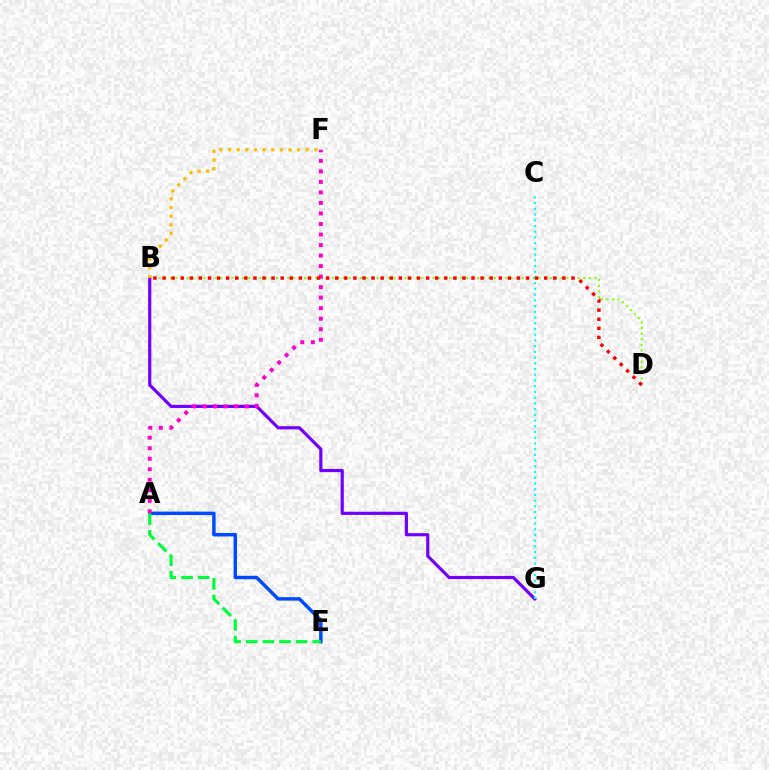{('B', 'G'): [{'color': '#7200ff', 'line_style': 'solid', 'thickness': 2.28}], ('B', 'F'): [{'color': '#ffbd00', 'line_style': 'dotted', 'thickness': 2.35}], ('A', 'E'): [{'color': '#004bff', 'line_style': 'solid', 'thickness': 2.49}, {'color': '#00ff39', 'line_style': 'dashed', 'thickness': 2.26}], ('B', 'D'): [{'color': '#84ff00', 'line_style': 'dotted', 'thickness': 1.52}, {'color': '#ff0000', 'line_style': 'dotted', 'thickness': 2.47}], ('A', 'F'): [{'color': '#ff00cf', 'line_style': 'dotted', 'thickness': 2.86}], ('C', 'G'): [{'color': '#00fff6', 'line_style': 'dotted', 'thickness': 1.55}]}